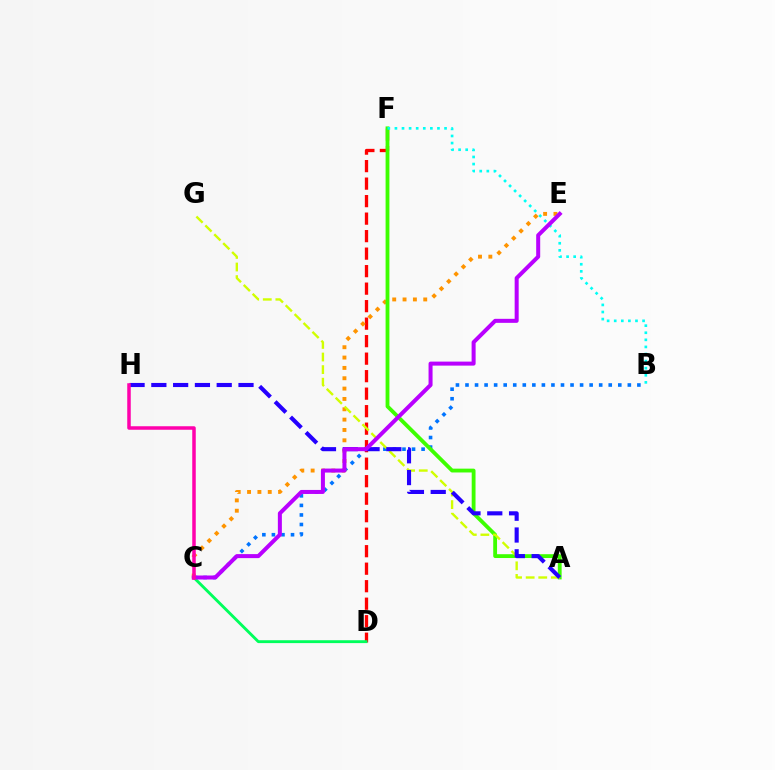{('B', 'C'): [{'color': '#0074ff', 'line_style': 'dotted', 'thickness': 2.59}], ('D', 'F'): [{'color': '#ff0000', 'line_style': 'dashed', 'thickness': 2.38}], ('C', 'E'): [{'color': '#ff9400', 'line_style': 'dotted', 'thickness': 2.81}, {'color': '#b900ff', 'line_style': 'solid', 'thickness': 2.89}], ('A', 'F'): [{'color': '#3dff00', 'line_style': 'solid', 'thickness': 2.75}], ('C', 'D'): [{'color': '#00ff5c', 'line_style': 'solid', 'thickness': 2.07}], ('A', 'G'): [{'color': '#d1ff00', 'line_style': 'dashed', 'thickness': 1.71}], ('B', 'F'): [{'color': '#00fff6', 'line_style': 'dotted', 'thickness': 1.93}], ('A', 'H'): [{'color': '#2500ff', 'line_style': 'dashed', 'thickness': 2.96}], ('C', 'H'): [{'color': '#ff00ac', 'line_style': 'solid', 'thickness': 2.52}]}